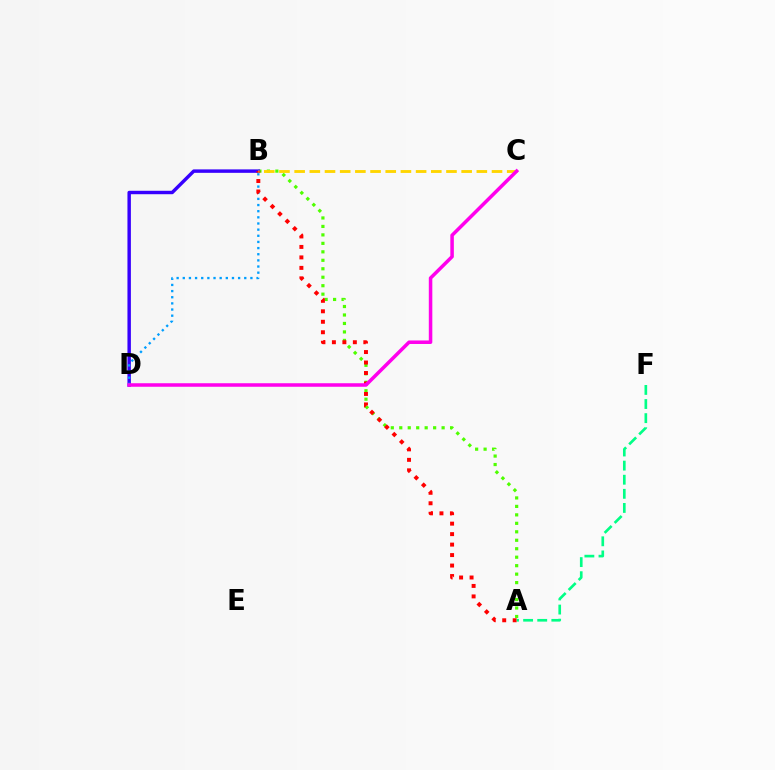{('A', 'B'): [{'color': '#4fff00', 'line_style': 'dotted', 'thickness': 2.3}, {'color': '#ff0000', 'line_style': 'dotted', 'thickness': 2.85}], ('B', 'D'): [{'color': '#3700ff', 'line_style': 'solid', 'thickness': 2.48}, {'color': '#009eff', 'line_style': 'dotted', 'thickness': 1.67}], ('A', 'F'): [{'color': '#00ff86', 'line_style': 'dashed', 'thickness': 1.92}], ('B', 'C'): [{'color': '#ffd500', 'line_style': 'dashed', 'thickness': 2.06}], ('C', 'D'): [{'color': '#ff00ed', 'line_style': 'solid', 'thickness': 2.53}]}